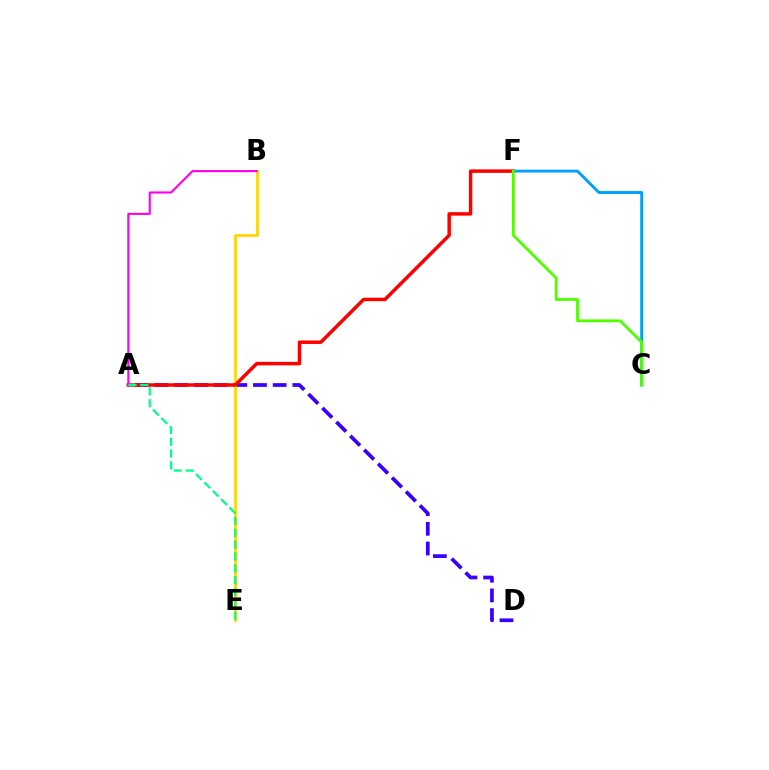{('A', 'D'): [{'color': '#3700ff', 'line_style': 'dashed', 'thickness': 2.68}], ('B', 'E'): [{'color': '#ffd500', 'line_style': 'solid', 'thickness': 1.96}], ('A', 'F'): [{'color': '#ff0000', 'line_style': 'solid', 'thickness': 2.5}], ('C', 'F'): [{'color': '#009eff', 'line_style': 'solid', 'thickness': 2.06}, {'color': '#4fff00', 'line_style': 'solid', 'thickness': 2.03}], ('A', 'B'): [{'color': '#ff00ed', 'line_style': 'solid', 'thickness': 1.54}], ('A', 'E'): [{'color': '#00ff86', 'line_style': 'dashed', 'thickness': 1.61}]}